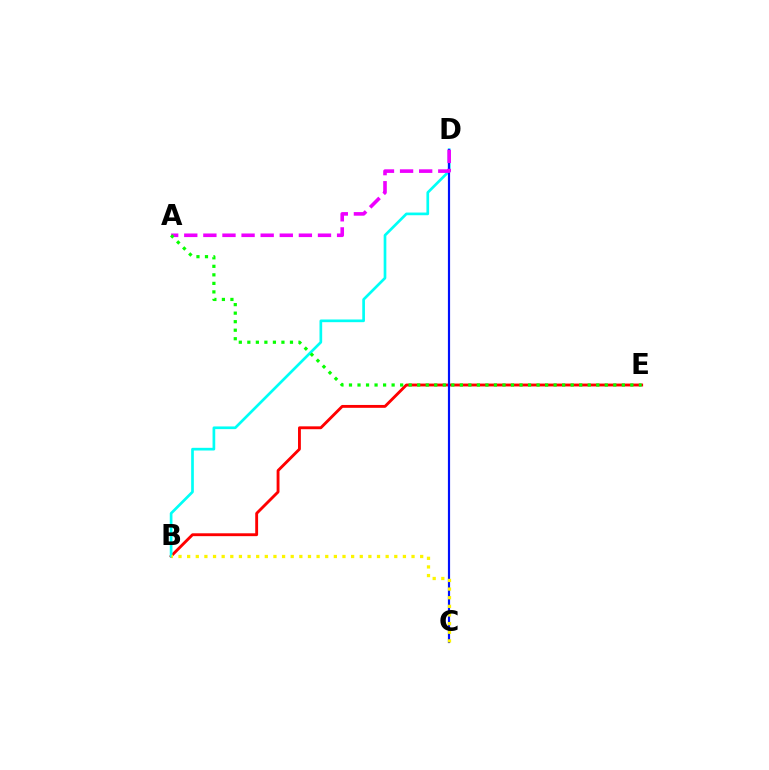{('B', 'E'): [{'color': '#ff0000', 'line_style': 'solid', 'thickness': 2.06}], ('B', 'D'): [{'color': '#00fff6', 'line_style': 'solid', 'thickness': 1.93}], ('C', 'D'): [{'color': '#0010ff', 'line_style': 'solid', 'thickness': 1.57}], ('A', 'D'): [{'color': '#ee00ff', 'line_style': 'dashed', 'thickness': 2.6}], ('A', 'E'): [{'color': '#08ff00', 'line_style': 'dotted', 'thickness': 2.32}], ('B', 'C'): [{'color': '#fcf500', 'line_style': 'dotted', 'thickness': 2.34}]}